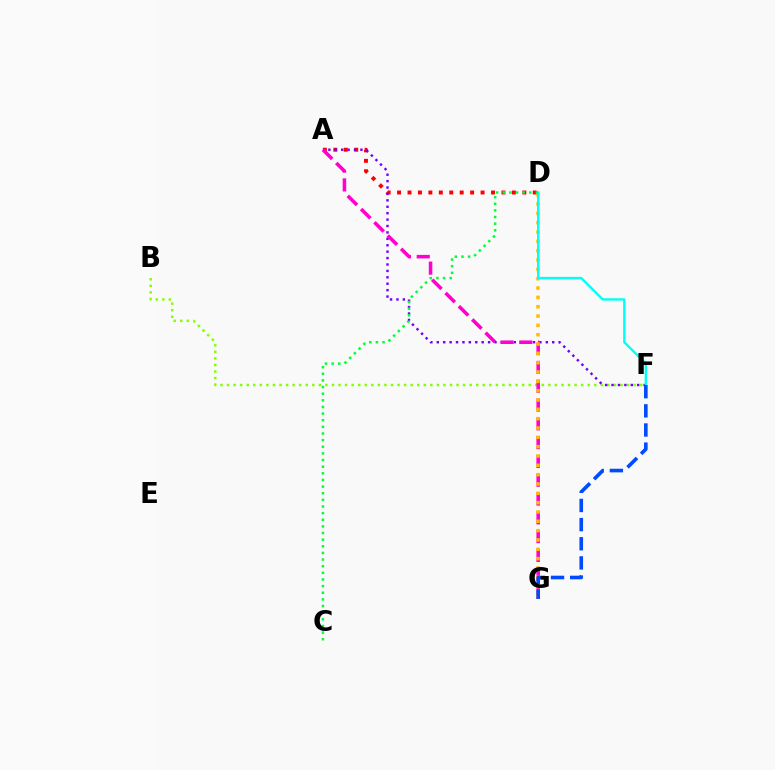{('A', 'D'): [{'color': '#ff0000', 'line_style': 'dotted', 'thickness': 2.84}], ('B', 'F'): [{'color': '#84ff00', 'line_style': 'dotted', 'thickness': 1.78}], ('A', 'F'): [{'color': '#7200ff', 'line_style': 'dotted', 'thickness': 1.74}], ('A', 'G'): [{'color': '#ff00cf', 'line_style': 'dashed', 'thickness': 2.55}], ('D', 'G'): [{'color': '#ffbd00', 'line_style': 'dotted', 'thickness': 2.53}], ('D', 'F'): [{'color': '#00fff6', 'line_style': 'solid', 'thickness': 1.71}], ('F', 'G'): [{'color': '#004bff', 'line_style': 'dashed', 'thickness': 2.6}], ('C', 'D'): [{'color': '#00ff39', 'line_style': 'dotted', 'thickness': 1.8}]}